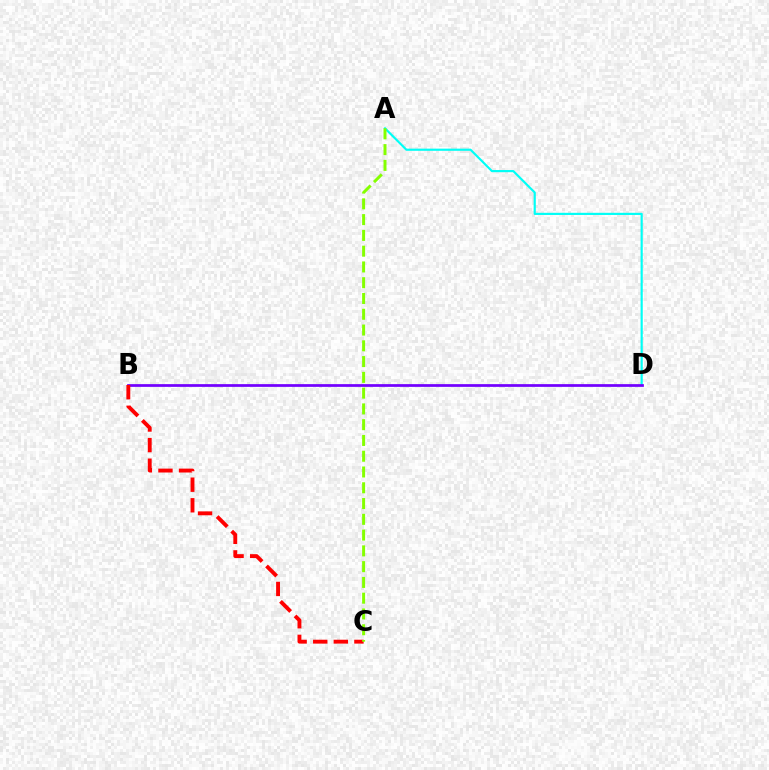{('A', 'D'): [{'color': '#00fff6', 'line_style': 'solid', 'thickness': 1.56}], ('B', 'D'): [{'color': '#7200ff', 'line_style': 'solid', 'thickness': 1.97}], ('B', 'C'): [{'color': '#ff0000', 'line_style': 'dashed', 'thickness': 2.8}], ('A', 'C'): [{'color': '#84ff00', 'line_style': 'dashed', 'thickness': 2.14}]}